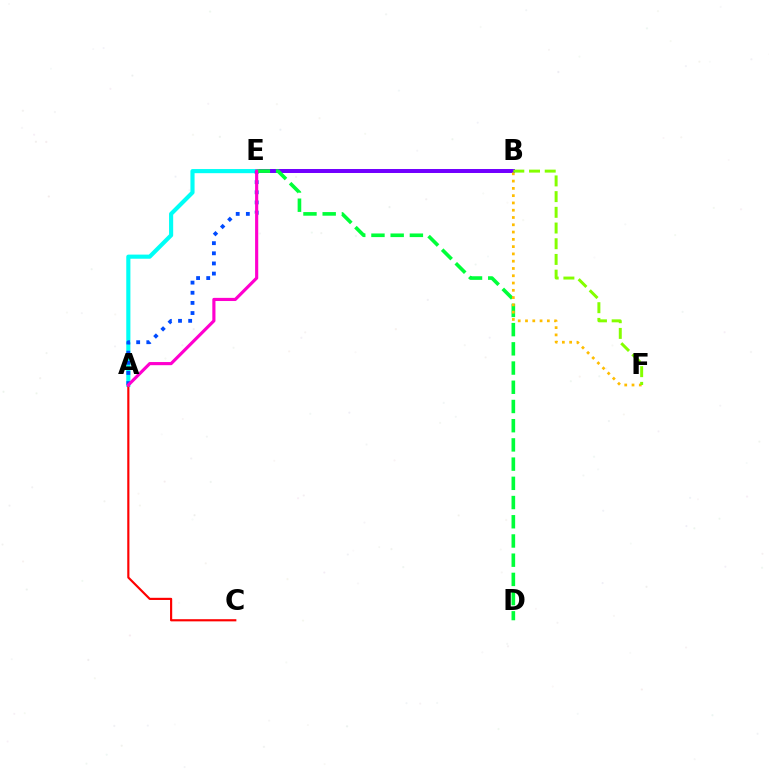{('B', 'E'): [{'color': '#7200ff', 'line_style': 'solid', 'thickness': 2.86}], ('A', 'E'): [{'color': '#00fff6', 'line_style': 'solid', 'thickness': 2.98}, {'color': '#004bff', 'line_style': 'dotted', 'thickness': 2.76}, {'color': '#ff00cf', 'line_style': 'solid', 'thickness': 2.26}], ('A', 'C'): [{'color': '#ff0000', 'line_style': 'solid', 'thickness': 1.56}], ('D', 'E'): [{'color': '#00ff39', 'line_style': 'dashed', 'thickness': 2.61}], ('B', 'F'): [{'color': '#ffbd00', 'line_style': 'dotted', 'thickness': 1.98}, {'color': '#84ff00', 'line_style': 'dashed', 'thickness': 2.13}]}